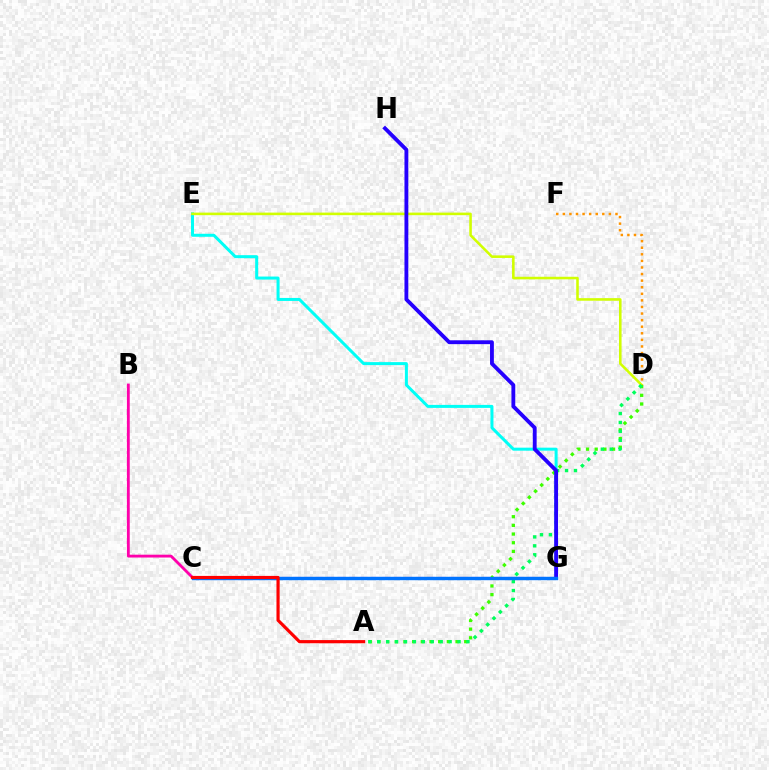{('E', 'G'): [{'color': '#00fff6', 'line_style': 'solid', 'thickness': 2.17}], ('D', 'E'): [{'color': '#d1ff00', 'line_style': 'solid', 'thickness': 1.85}], ('C', 'G'): [{'color': '#b900ff', 'line_style': 'dashed', 'thickness': 1.51}, {'color': '#0074ff', 'line_style': 'solid', 'thickness': 2.46}], ('A', 'D'): [{'color': '#3dff00', 'line_style': 'dotted', 'thickness': 2.36}, {'color': '#00ff5c', 'line_style': 'dotted', 'thickness': 2.43}], ('D', 'F'): [{'color': '#ff9400', 'line_style': 'dotted', 'thickness': 1.79}], ('B', 'C'): [{'color': '#ff00ac', 'line_style': 'solid', 'thickness': 2.04}], ('G', 'H'): [{'color': '#2500ff', 'line_style': 'solid', 'thickness': 2.76}], ('A', 'C'): [{'color': '#ff0000', 'line_style': 'solid', 'thickness': 2.28}]}